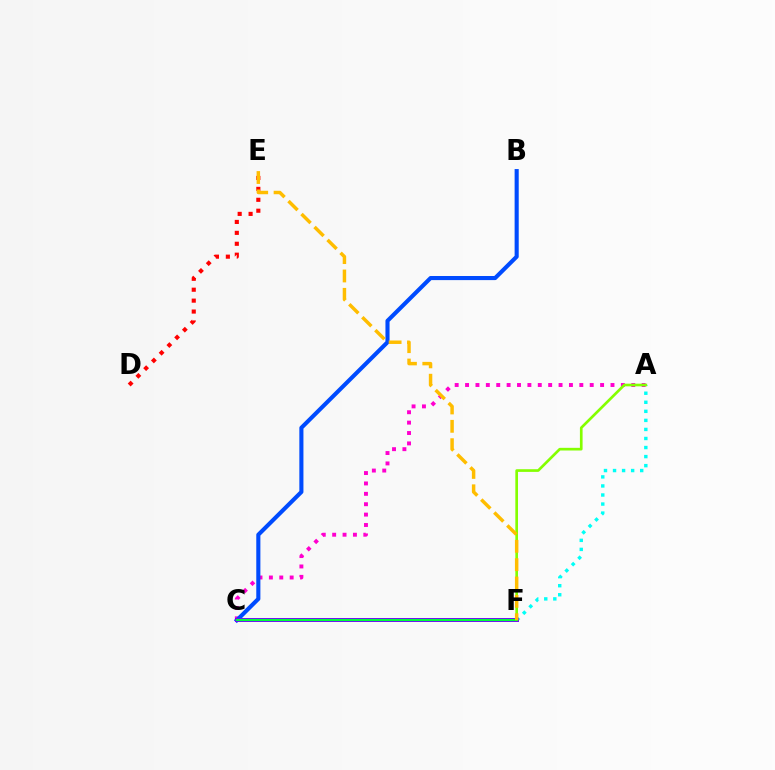{('A', 'C'): [{'color': '#ff00cf', 'line_style': 'dotted', 'thickness': 2.82}], ('A', 'F'): [{'color': '#00fff6', 'line_style': 'dotted', 'thickness': 2.46}, {'color': '#84ff00', 'line_style': 'solid', 'thickness': 1.92}], ('D', 'E'): [{'color': '#ff0000', 'line_style': 'dotted', 'thickness': 2.97}], ('B', 'C'): [{'color': '#004bff', 'line_style': 'solid', 'thickness': 2.95}], ('C', 'F'): [{'color': '#7200ff', 'line_style': 'solid', 'thickness': 2.84}, {'color': '#00ff39', 'line_style': 'solid', 'thickness': 1.57}], ('E', 'F'): [{'color': '#ffbd00', 'line_style': 'dashed', 'thickness': 2.49}]}